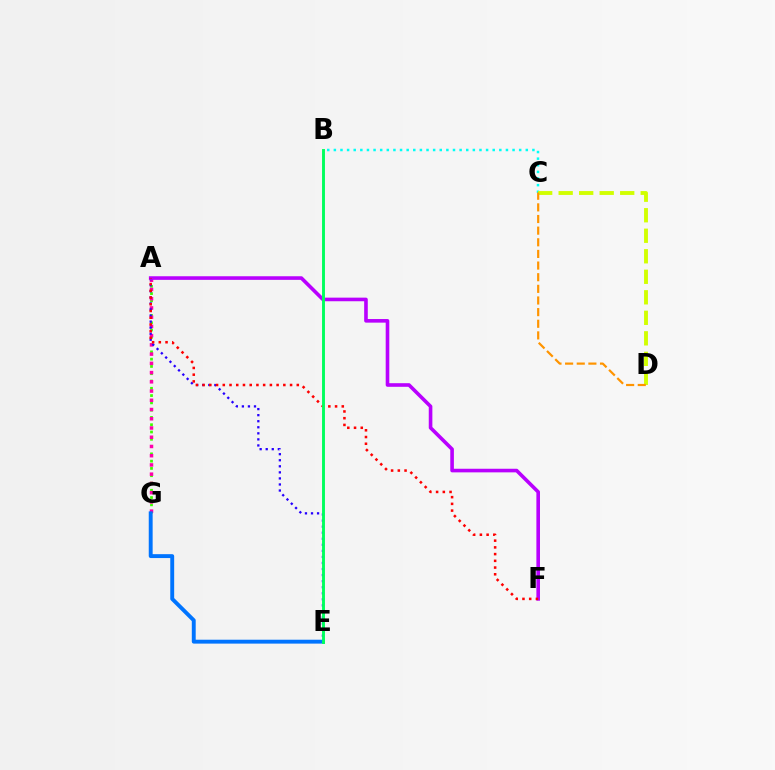{('B', 'C'): [{'color': '#00fff6', 'line_style': 'dotted', 'thickness': 1.8}], ('A', 'G'): [{'color': '#3dff00', 'line_style': 'dotted', 'thickness': 1.98}, {'color': '#ff00ac', 'line_style': 'dotted', 'thickness': 2.51}], ('C', 'D'): [{'color': '#d1ff00', 'line_style': 'dashed', 'thickness': 2.79}, {'color': '#ff9400', 'line_style': 'dashed', 'thickness': 1.58}], ('A', 'E'): [{'color': '#2500ff', 'line_style': 'dotted', 'thickness': 1.65}], ('E', 'G'): [{'color': '#0074ff', 'line_style': 'solid', 'thickness': 2.81}], ('A', 'F'): [{'color': '#b900ff', 'line_style': 'solid', 'thickness': 2.6}, {'color': '#ff0000', 'line_style': 'dotted', 'thickness': 1.83}], ('B', 'E'): [{'color': '#00ff5c', 'line_style': 'solid', 'thickness': 2.09}]}